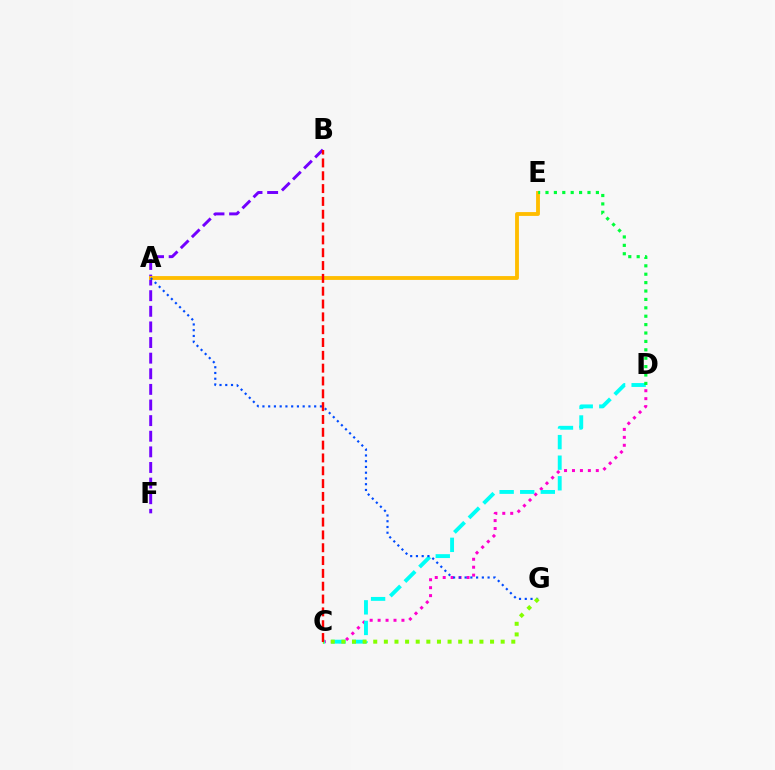{('B', 'F'): [{'color': '#7200ff', 'line_style': 'dashed', 'thickness': 2.12}], ('A', 'E'): [{'color': '#ffbd00', 'line_style': 'solid', 'thickness': 2.77}], ('C', 'D'): [{'color': '#ff00cf', 'line_style': 'dotted', 'thickness': 2.16}, {'color': '#00fff6', 'line_style': 'dashed', 'thickness': 2.8}], ('D', 'E'): [{'color': '#00ff39', 'line_style': 'dotted', 'thickness': 2.28}], ('A', 'G'): [{'color': '#004bff', 'line_style': 'dotted', 'thickness': 1.56}], ('C', 'G'): [{'color': '#84ff00', 'line_style': 'dotted', 'thickness': 2.89}], ('B', 'C'): [{'color': '#ff0000', 'line_style': 'dashed', 'thickness': 1.74}]}